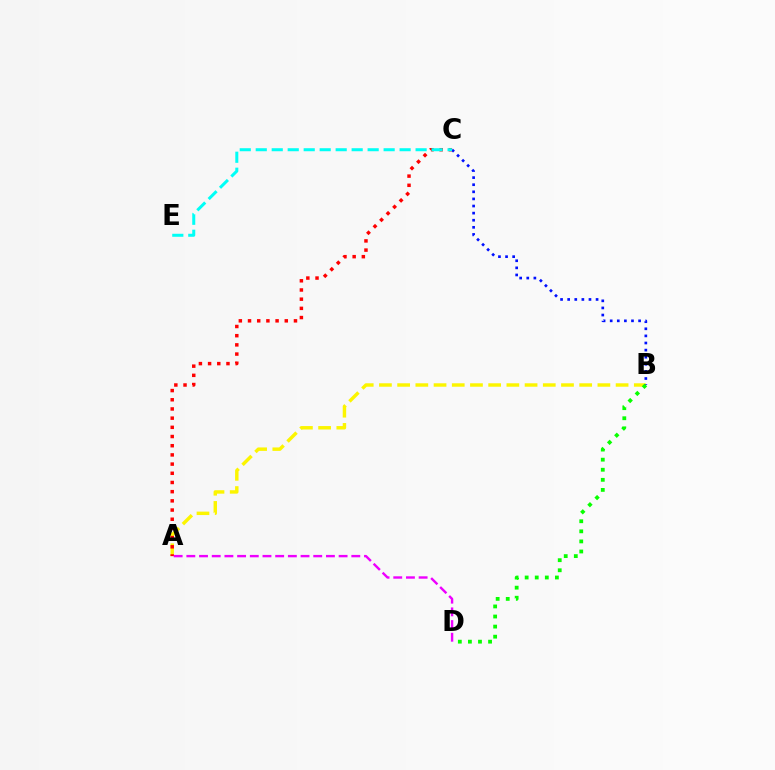{('A', 'B'): [{'color': '#fcf500', 'line_style': 'dashed', 'thickness': 2.47}], ('B', 'C'): [{'color': '#0010ff', 'line_style': 'dotted', 'thickness': 1.93}], ('A', 'C'): [{'color': '#ff0000', 'line_style': 'dotted', 'thickness': 2.5}], ('C', 'E'): [{'color': '#00fff6', 'line_style': 'dashed', 'thickness': 2.17}], ('B', 'D'): [{'color': '#08ff00', 'line_style': 'dotted', 'thickness': 2.74}], ('A', 'D'): [{'color': '#ee00ff', 'line_style': 'dashed', 'thickness': 1.72}]}